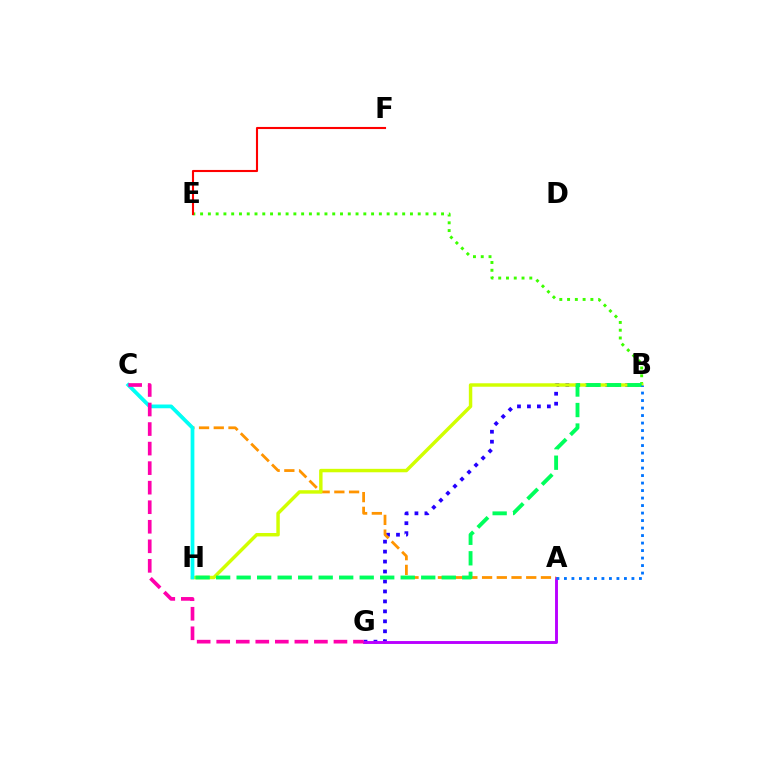{('B', 'G'): [{'color': '#2500ff', 'line_style': 'dotted', 'thickness': 2.71}], ('A', 'G'): [{'color': '#b900ff', 'line_style': 'solid', 'thickness': 2.09}], ('B', 'E'): [{'color': '#3dff00', 'line_style': 'dotted', 'thickness': 2.11}], ('E', 'F'): [{'color': '#ff0000', 'line_style': 'solid', 'thickness': 1.52}], ('A', 'C'): [{'color': '#ff9400', 'line_style': 'dashed', 'thickness': 2.0}], ('B', 'H'): [{'color': '#d1ff00', 'line_style': 'solid', 'thickness': 2.48}, {'color': '#00ff5c', 'line_style': 'dashed', 'thickness': 2.79}], ('C', 'H'): [{'color': '#00fff6', 'line_style': 'solid', 'thickness': 2.7}], ('C', 'G'): [{'color': '#ff00ac', 'line_style': 'dashed', 'thickness': 2.65}], ('A', 'B'): [{'color': '#0074ff', 'line_style': 'dotted', 'thickness': 2.04}]}